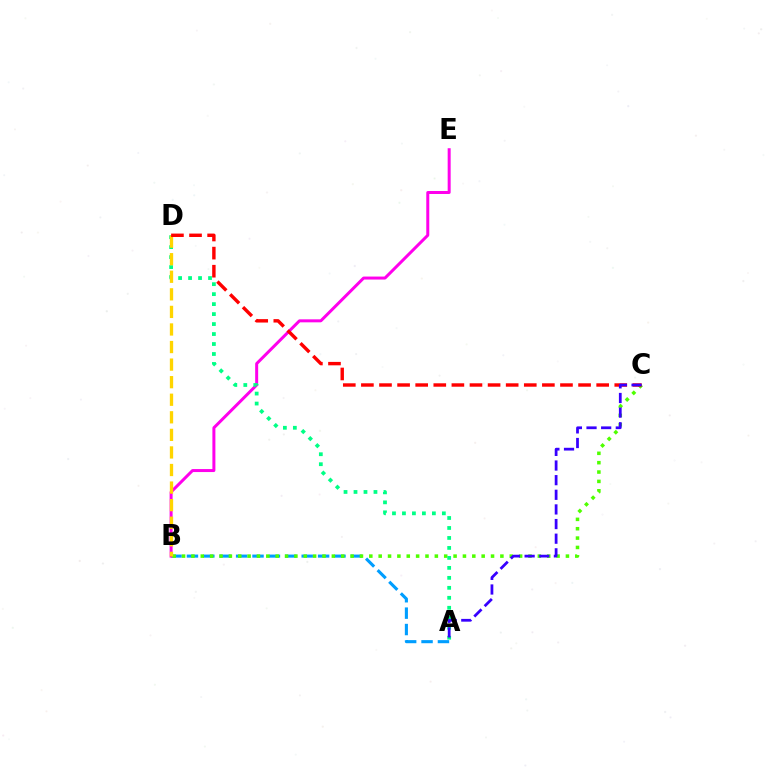{('A', 'B'): [{'color': '#009eff', 'line_style': 'dashed', 'thickness': 2.23}], ('B', 'E'): [{'color': '#ff00ed', 'line_style': 'solid', 'thickness': 2.16}], ('B', 'C'): [{'color': '#4fff00', 'line_style': 'dotted', 'thickness': 2.54}], ('A', 'D'): [{'color': '#00ff86', 'line_style': 'dotted', 'thickness': 2.71}], ('B', 'D'): [{'color': '#ffd500', 'line_style': 'dashed', 'thickness': 2.39}], ('C', 'D'): [{'color': '#ff0000', 'line_style': 'dashed', 'thickness': 2.46}], ('A', 'C'): [{'color': '#3700ff', 'line_style': 'dashed', 'thickness': 1.99}]}